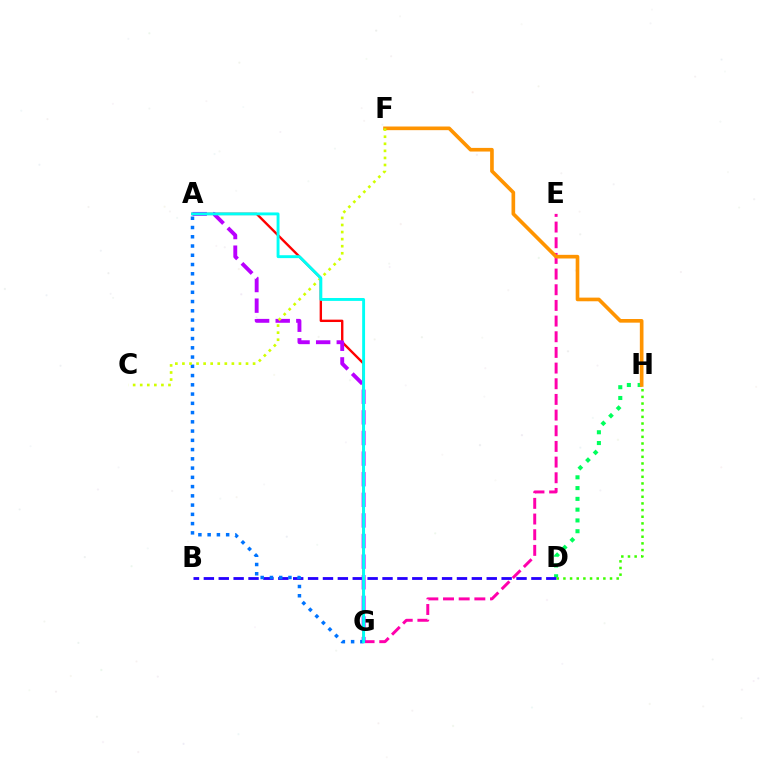{('D', 'H'): [{'color': '#00ff5c', 'line_style': 'dotted', 'thickness': 2.93}, {'color': '#3dff00', 'line_style': 'dotted', 'thickness': 1.81}], ('E', 'G'): [{'color': '#ff00ac', 'line_style': 'dashed', 'thickness': 2.13}], ('B', 'D'): [{'color': '#2500ff', 'line_style': 'dashed', 'thickness': 2.02}], ('A', 'G'): [{'color': '#ff0000', 'line_style': 'solid', 'thickness': 1.71}, {'color': '#b900ff', 'line_style': 'dashed', 'thickness': 2.8}, {'color': '#0074ff', 'line_style': 'dotted', 'thickness': 2.51}, {'color': '#00fff6', 'line_style': 'solid', 'thickness': 2.09}], ('F', 'H'): [{'color': '#ff9400', 'line_style': 'solid', 'thickness': 2.63}], ('C', 'F'): [{'color': '#d1ff00', 'line_style': 'dotted', 'thickness': 1.92}]}